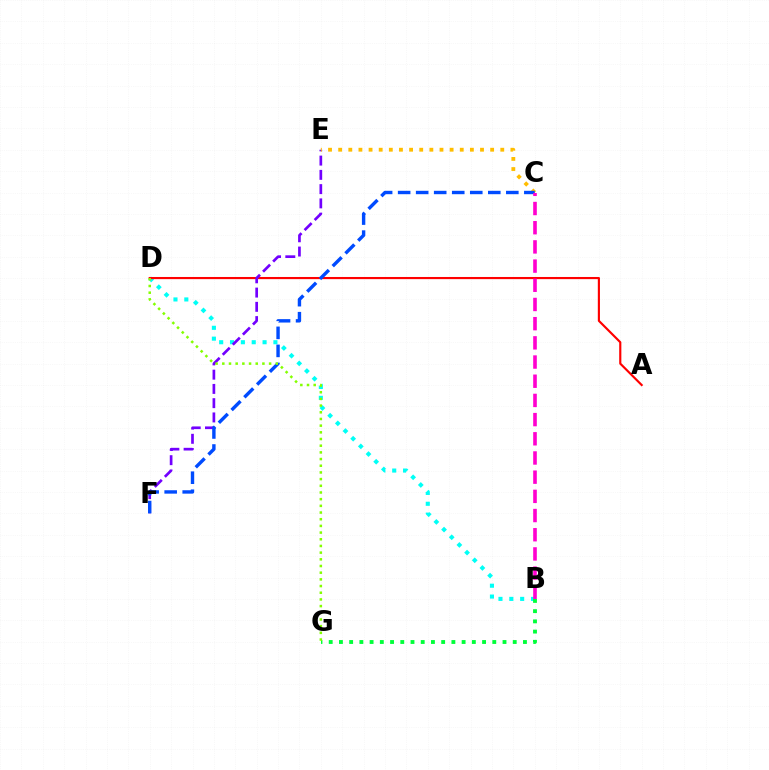{('B', 'D'): [{'color': '#00fff6', 'line_style': 'dotted', 'thickness': 2.95}], ('A', 'D'): [{'color': '#ff0000', 'line_style': 'solid', 'thickness': 1.55}], ('E', 'F'): [{'color': '#7200ff', 'line_style': 'dashed', 'thickness': 1.94}], ('C', 'E'): [{'color': '#ffbd00', 'line_style': 'dotted', 'thickness': 2.75}], ('C', 'F'): [{'color': '#004bff', 'line_style': 'dashed', 'thickness': 2.45}], ('B', 'G'): [{'color': '#00ff39', 'line_style': 'dotted', 'thickness': 2.78}], ('D', 'G'): [{'color': '#84ff00', 'line_style': 'dotted', 'thickness': 1.82}], ('B', 'C'): [{'color': '#ff00cf', 'line_style': 'dashed', 'thickness': 2.61}]}